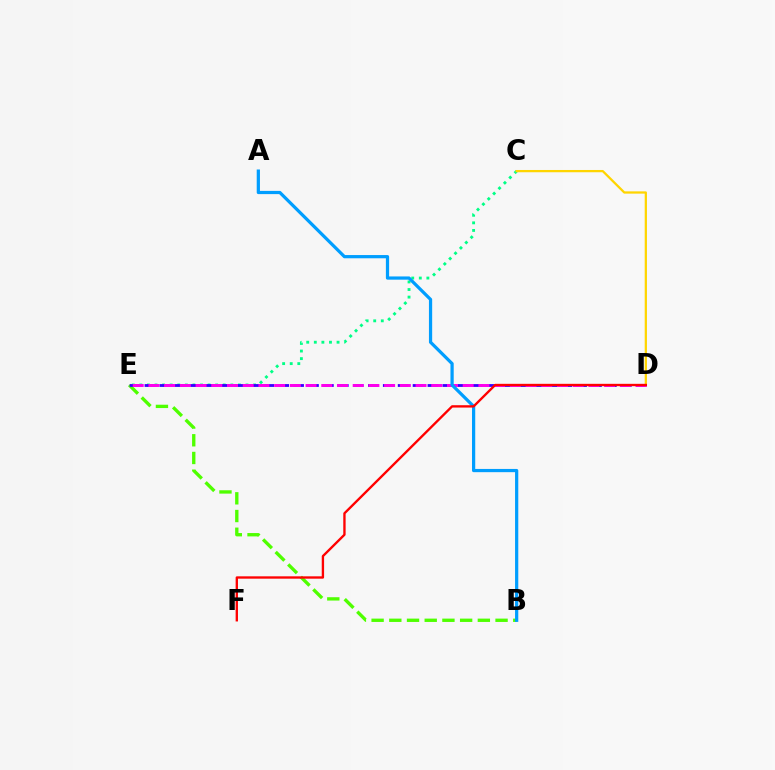{('C', 'E'): [{'color': '#00ff86', 'line_style': 'dotted', 'thickness': 2.06}], ('B', 'E'): [{'color': '#4fff00', 'line_style': 'dashed', 'thickness': 2.41}], ('D', 'E'): [{'color': '#3700ff', 'line_style': 'dashed', 'thickness': 2.02}, {'color': '#ff00ed', 'line_style': 'dashed', 'thickness': 2.13}], ('C', 'D'): [{'color': '#ffd500', 'line_style': 'solid', 'thickness': 1.63}], ('A', 'B'): [{'color': '#009eff', 'line_style': 'solid', 'thickness': 2.32}], ('D', 'F'): [{'color': '#ff0000', 'line_style': 'solid', 'thickness': 1.69}]}